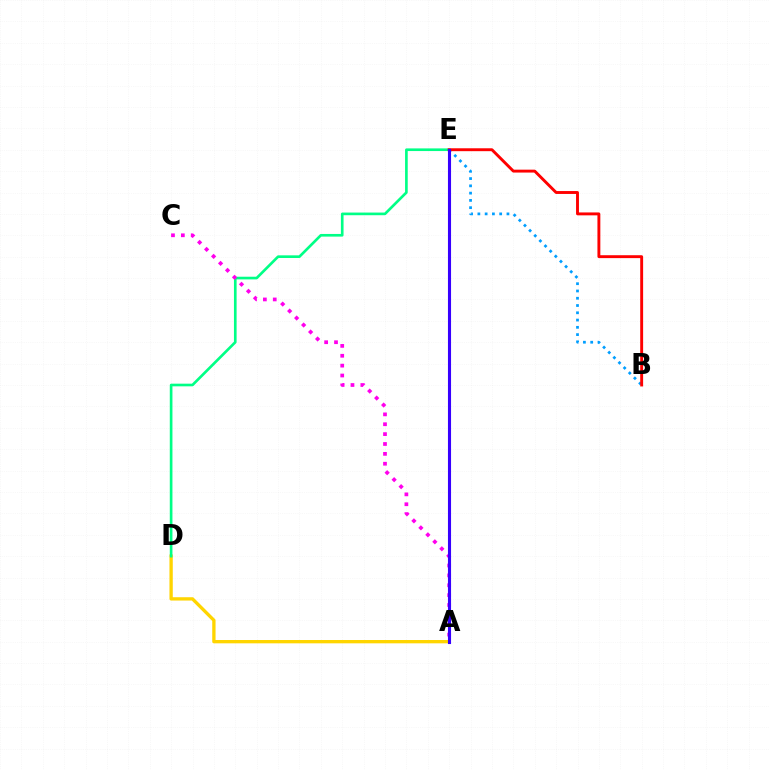{('A', 'E'): [{'color': '#4fff00', 'line_style': 'dashed', 'thickness': 1.92}, {'color': '#3700ff', 'line_style': 'solid', 'thickness': 2.23}], ('A', 'D'): [{'color': '#ffd500', 'line_style': 'solid', 'thickness': 2.39}], ('B', 'E'): [{'color': '#009eff', 'line_style': 'dotted', 'thickness': 1.98}, {'color': '#ff0000', 'line_style': 'solid', 'thickness': 2.09}], ('D', 'E'): [{'color': '#00ff86', 'line_style': 'solid', 'thickness': 1.91}], ('A', 'C'): [{'color': '#ff00ed', 'line_style': 'dotted', 'thickness': 2.68}]}